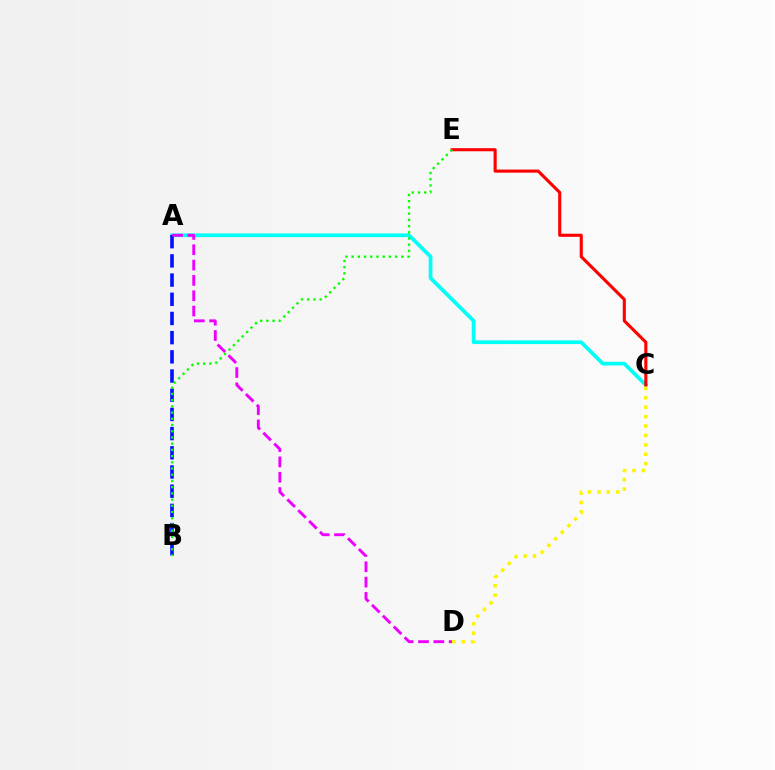{('A', 'C'): [{'color': '#00fff6', 'line_style': 'solid', 'thickness': 2.68}], ('A', 'B'): [{'color': '#0010ff', 'line_style': 'dashed', 'thickness': 2.61}], ('C', 'E'): [{'color': '#ff0000', 'line_style': 'solid', 'thickness': 2.23}], ('A', 'D'): [{'color': '#ee00ff', 'line_style': 'dashed', 'thickness': 2.08}], ('B', 'E'): [{'color': '#08ff00', 'line_style': 'dotted', 'thickness': 1.69}], ('C', 'D'): [{'color': '#fcf500', 'line_style': 'dotted', 'thickness': 2.56}]}